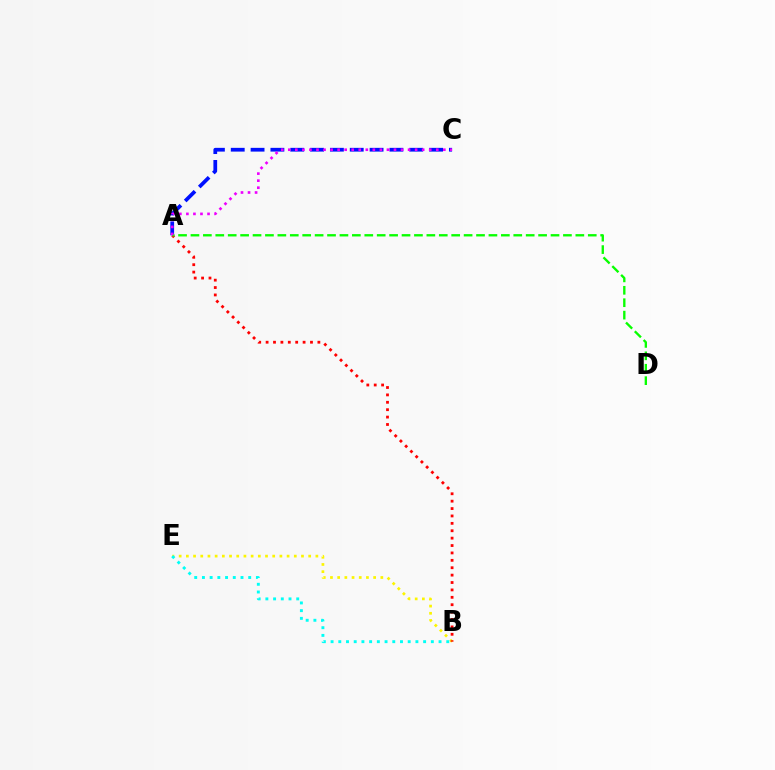{('B', 'E'): [{'color': '#fcf500', 'line_style': 'dotted', 'thickness': 1.95}, {'color': '#00fff6', 'line_style': 'dotted', 'thickness': 2.1}], ('A', 'B'): [{'color': '#ff0000', 'line_style': 'dotted', 'thickness': 2.01}], ('A', 'C'): [{'color': '#0010ff', 'line_style': 'dashed', 'thickness': 2.69}, {'color': '#ee00ff', 'line_style': 'dotted', 'thickness': 1.91}], ('A', 'D'): [{'color': '#08ff00', 'line_style': 'dashed', 'thickness': 1.69}]}